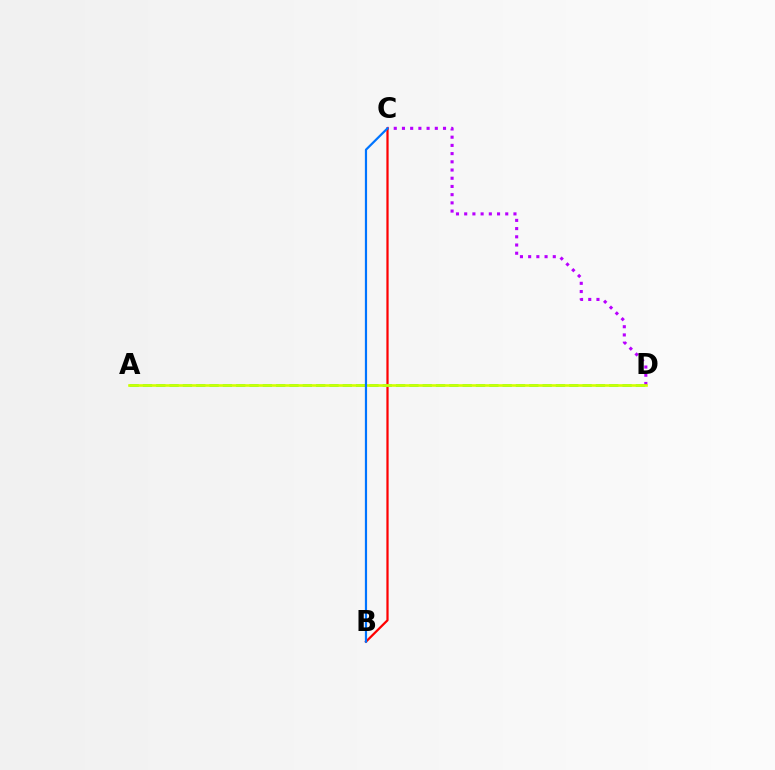{('C', 'D'): [{'color': '#b900ff', 'line_style': 'dotted', 'thickness': 2.23}], ('B', 'C'): [{'color': '#ff0000', 'line_style': 'solid', 'thickness': 1.61}, {'color': '#0074ff', 'line_style': 'solid', 'thickness': 1.58}], ('A', 'D'): [{'color': '#00ff5c', 'line_style': 'dashed', 'thickness': 1.81}, {'color': '#d1ff00', 'line_style': 'solid', 'thickness': 1.89}]}